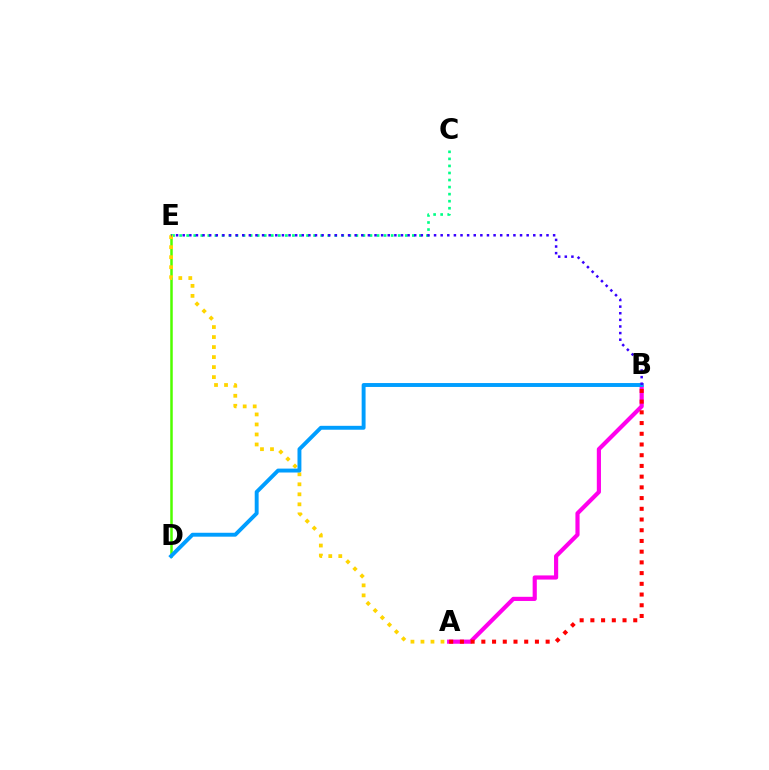{('A', 'B'): [{'color': '#ff00ed', 'line_style': 'solid', 'thickness': 2.99}, {'color': '#ff0000', 'line_style': 'dotted', 'thickness': 2.91}], ('D', 'E'): [{'color': '#4fff00', 'line_style': 'solid', 'thickness': 1.8}], ('C', 'E'): [{'color': '#00ff86', 'line_style': 'dotted', 'thickness': 1.92}], ('A', 'E'): [{'color': '#ffd500', 'line_style': 'dotted', 'thickness': 2.72}], ('B', 'D'): [{'color': '#009eff', 'line_style': 'solid', 'thickness': 2.81}], ('B', 'E'): [{'color': '#3700ff', 'line_style': 'dotted', 'thickness': 1.8}]}